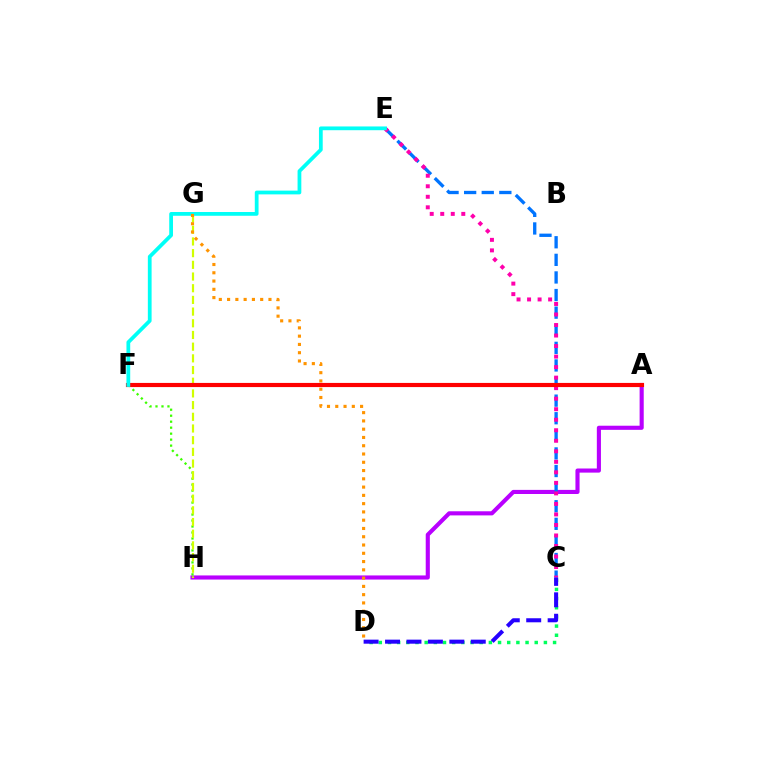{('A', 'H'): [{'color': '#b900ff', 'line_style': 'solid', 'thickness': 2.96}], ('F', 'H'): [{'color': '#3dff00', 'line_style': 'dotted', 'thickness': 1.63}], ('C', 'E'): [{'color': '#0074ff', 'line_style': 'dashed', 'thickness': 2.39}, {'color': '#ff00ac', 'line_style': 'dotted', 'thickness': 2.86}], ('C', 'D'): [{'color': '#00ff5c', 'line_style': 'dotted', 'thickness': 2.49}, {'color': '#2500ff', 'line_style': 'dashed', 'thickness': 2.91}], ('G', 'H'): [{'color': '#d1ff00', 'line_style': 'dashed', 'thickness': 1.59}], ('A', 'F'): [{'color': '#ff0000', 'line_style': 'solid', 'thickness': 2.99}], ('E', 'F'): [{'color': '#00fff6', 'line_style': 'solid', 'thickness': 2.71}], ('D', 'G'): [{'color': '#ff9400', 'line_style': 'dotted', 'thickness': 2.25}]}